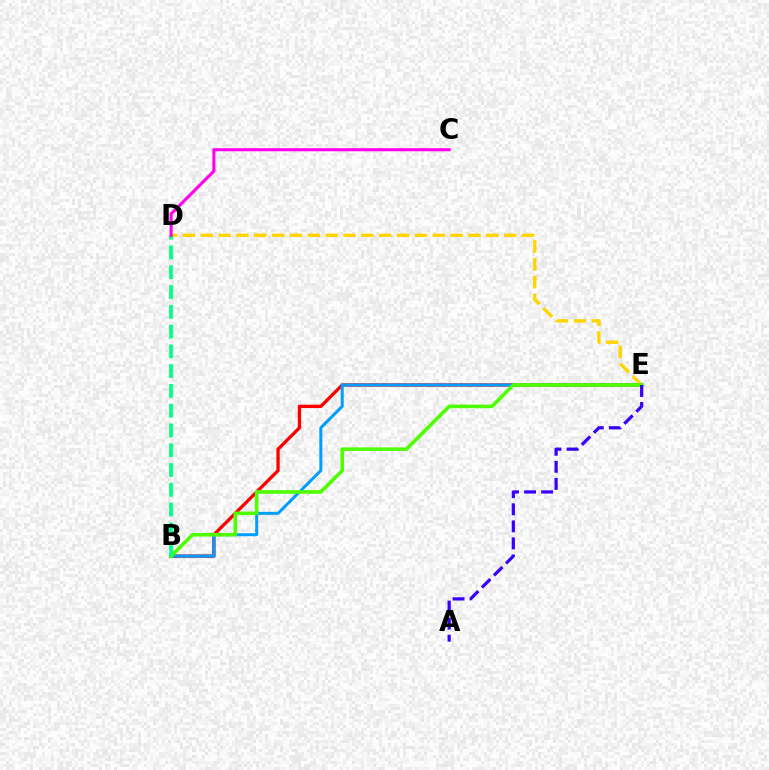{('B', 'E'): [{'color': '#ff0000', 'line_style': 'solid', 'thickness': 2.39}, {'color': '#009eff', 'line_style': 'solid', 'thickness': 2.15}, {'color': '#4fff00', 'line_style': 'solid', 'thickness': 2.59}], ('D', 'E'): [{'color': '#ffd500', 'line_style': 'dashed', 'thickness': 2.43}], ('B', 'D'): [{'color': '#00ff86', 'line_style': 'dashed', 'thickness': 2.69}], ('A', 'E'): [{'color': '#3700ff', 'line_style': 'dashed', 'thickness': 2.32}], ('C', 'D'): [{'color': '#ff00ed', 'line_style': 'solid', 'thickness': 2.21}]}